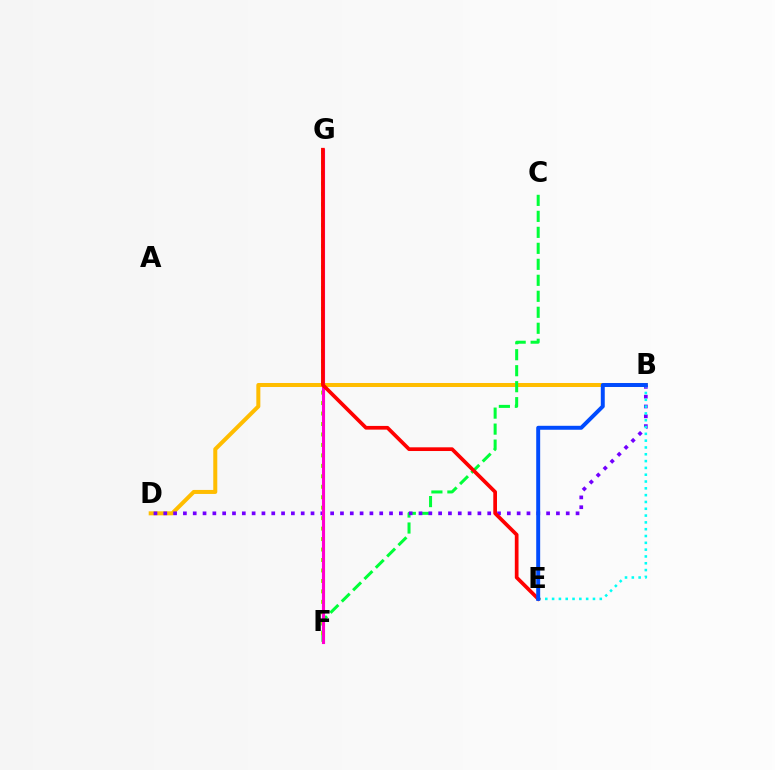{('B', 'D'): [{'color': '#ffbd00', 'line_style': 'solid', 'thickness': 2.89}, {'color': '#7200ff', 'line_style': 'dotted', 'thickness': 2.67}], ('C', 'F'): [{'color': '#00ff39', 'line_style': 'dashed', 'thickness': 2.17}], ('F', 'G'): [{'color': '#84ff00', 'line_style': 'dotted', 'thickness': 2.84}, {'color': '#ff00cf', 'line_style': 'solid', 'thickness': 2.24}], ('B', 'E'): [{'color': '#00fff6', 'line_style': 'dotted', 'thickness': 1.85}, {'color': '#004bff', 'line_style': 'solid', 'thickness': 2.84}], ('E', 'G'): [{'color': '#ff0000', 'line_style': 'solid', 'thickness': 2.67}]}